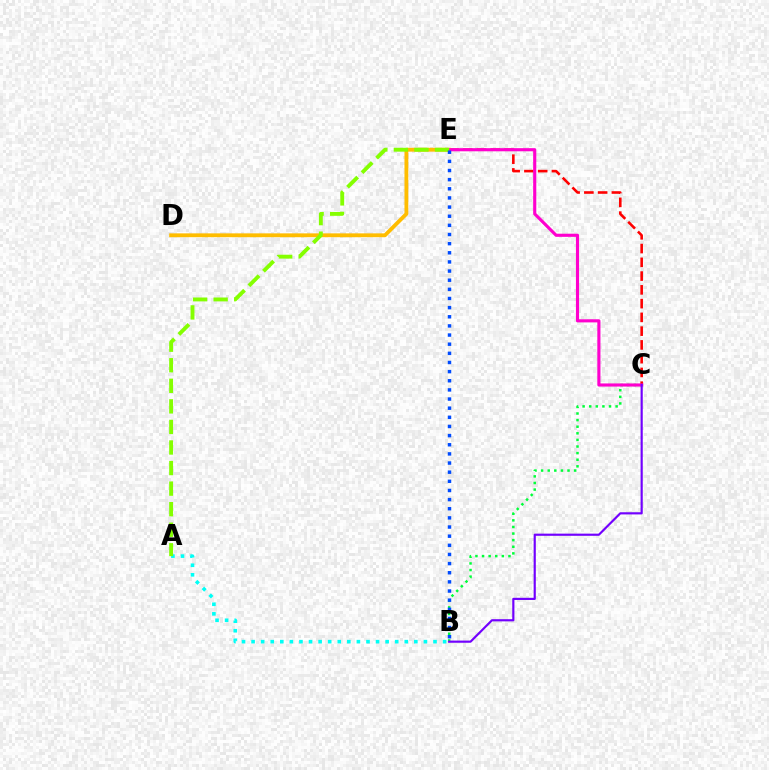{('A', 'B'): [{'color': '#00fff6', 'line_style': 'dotted', 'thickness': 2.6}], ('B', 'C'): [{'color': '#00ff39', 'line_style': 'dotted', 'thickness': 1.79}, {'color': '#7200ff', 'line_style': 'solid', 'thickness': 1.56}], ('C', 'E'): [{'color': '#ff0000', 'line_style': 'dashed', 'thickness': 1.87}, {'color': '#ff00cf', 'line_style': 'solid', 'thickness': 2.25}], ('D', 'E'): [{'color': '#ffbd00', 'line_style': 'solid', 'thickness': 2.76}], ('A', 'E'): [{'color': '#84ff00', 'line_style': 'dashed', 'thickness': 2.79}], ('B', 'E'): [{'color': '#004bff', 'line_style': 'dotted', 'thickness': 2.48}]}